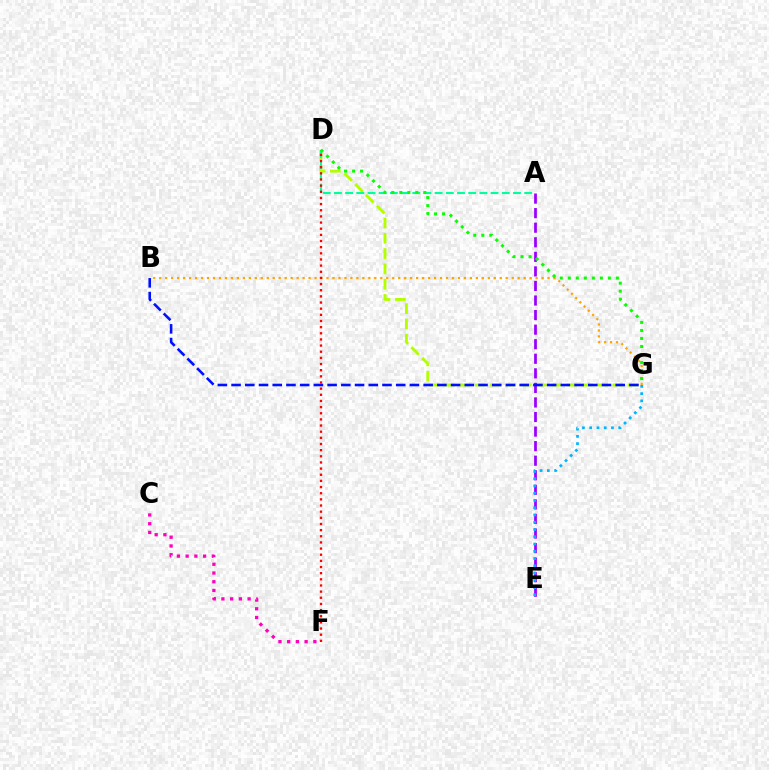{('D', 'G'): [{'color': '#b3ff00', 'line_style': 'dashed', 'thickness': 2.08}, {'color': '#08ff00', 'line_style': 'dotted', 'thickness': 2.18}], ('A', 'E'): [{'color': '#9b00ff', 'line_style': 'dashed', 'thickness': 1.98}], ('A', 'D'): [{'color': '#00ff9d', 'line_style': 'dashed', 'thickness': 1.52}], ('B', 'G'): [{'color': '#ffa500', 'line_style': 'dotted', 'thickness': 1.62}, {'color': '#0010ff', 'line_style': 'dashed', 'thickness': 1.86}], ('E', 'G'): [{'color': '#00b5ff', 'line_style': 'dotted', 'thickness': 1.97}], ('D', 'F'): [{'color': '#ff0000', 'line_style': 'dotted', 'thickness': 1.67}], ('C', 'F'): [{'color': '#ff00bd', 'line_style': 'dotted', 'thickness': 2.37}]}